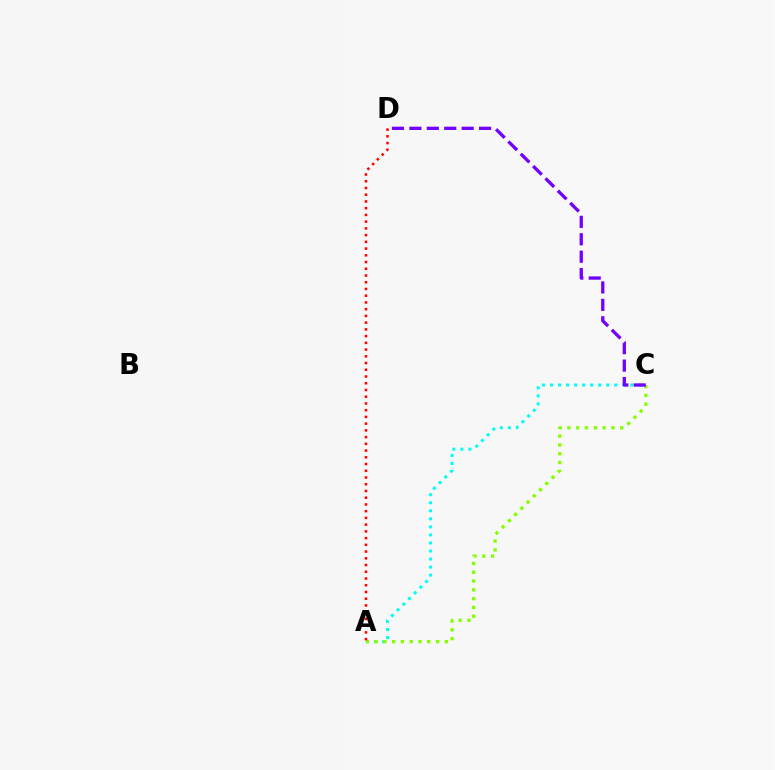{('A', 'C'): [{'color': '#00fff6', 'line_style': 'dotted', 'thickness': 2.18}, {'color': '#84ff00', 'line_style': 'dotted', 'thickness': 2.39}], ('C', 'D'): [{'color': '#7200ff', 'line_style': 'dashed', 'thickness': 2.37}], ('A', 'D'): [{'color': '#ff0000', 'line_style': 'dotted', 'thickness': 1.83}]}